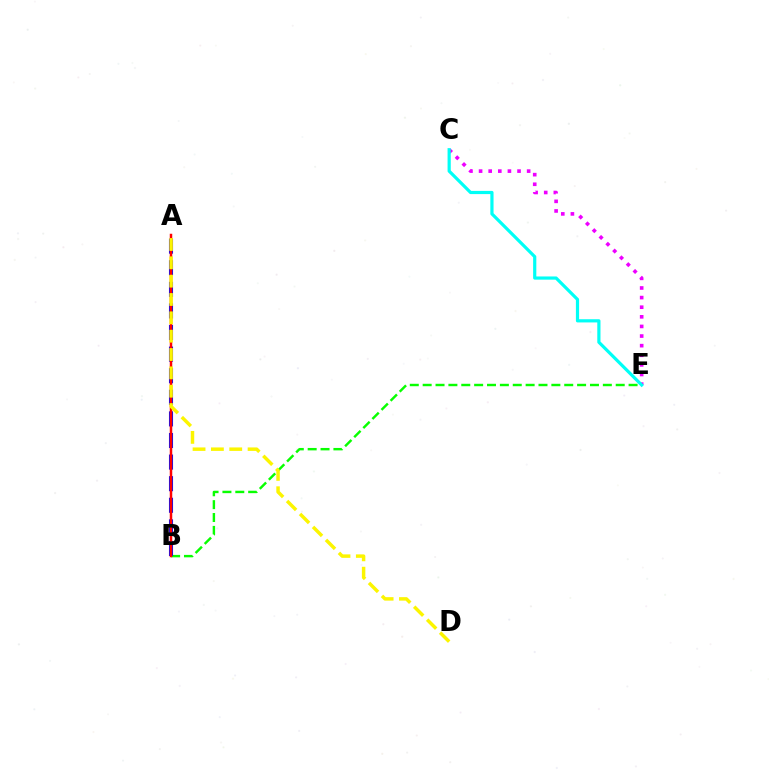{('C', 'E'): [{'color': '#ee00ff', 'line_style': 'dotted', 'thickness': 2.61}, {'color': '#00fff6', 'line_style': 'solid', 'thickness': 2.3}], ('B', 'E'): [{'color': '#08ff00', 'line_style': 'dashed', 'thickness': 1.75}], ('A', 'B'): [{'color': '#0010ff', 'line_style': 'dashed', 'thickness': 2.93}, {'color': '#ff0000', 'line_style': 'solid', 'thickness': 1.79}], ('A', 'D'): [{'color': '#fcf500', 'line_style': 'dashed', 'thickness': 2.49}]}